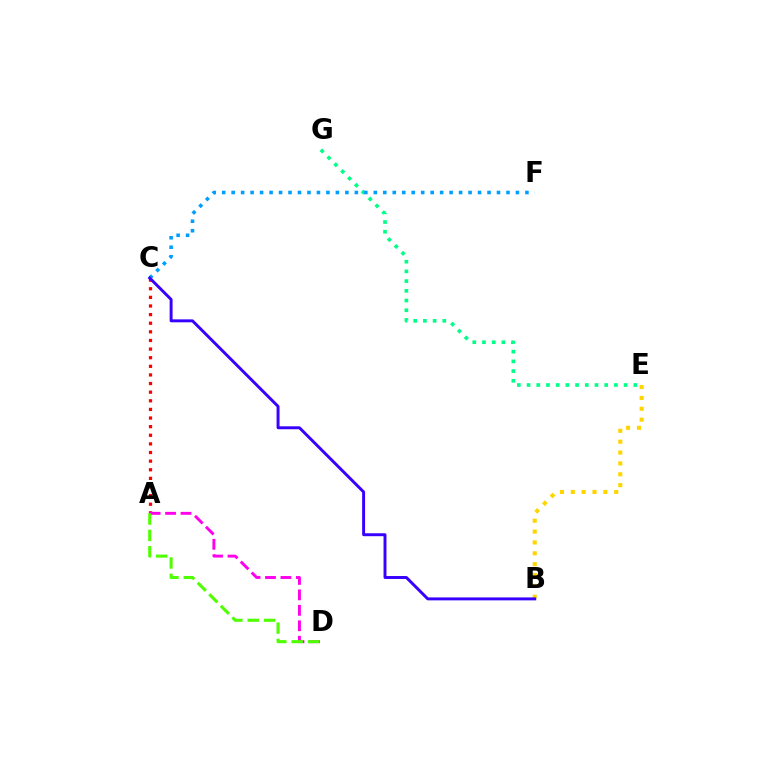{('E', 'G'): [{'color': '#00ff86', 'line_style': 'dotted', 'thickness': 2.64}], ('A', 'C'): [{'color': '#ff0000', 'line_style': 'dotted', 'thickness': 2.34}], ('A', 'D'): [{'color': '#ff00ed', 'line_style': 'dashed', 'thickness': 2.1}, {'color': '#4fff00', 'line_style': 'dashed', 'thickness': 2.22}], ('B', 'E'): [{'color': '#ffd500', 'line_style': 'dotted', 'thickness': 2.95}], ('C', 'F'): [{'color': '#009eff', 'line_style': 'dotted', 'thickness': 2.57}], ('B', 'C'): [{'color': '#3700ff', 'line_style': 'solid', 'thickness': 2.12}]}